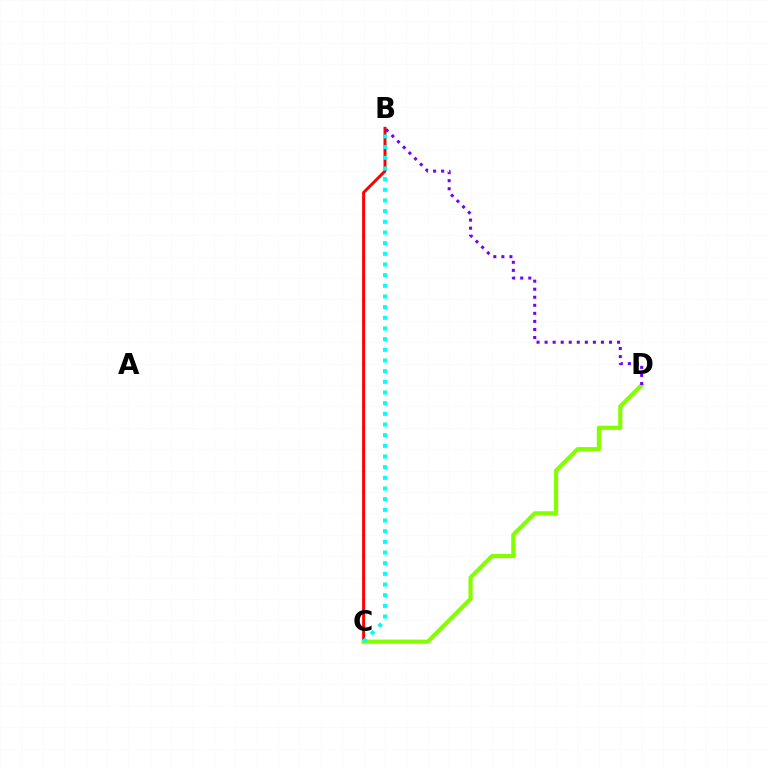{('B', 'C'): [{'color': '#ff0000', 'line_style': 'solid', 'thickness': 2.14}, {'color': '#00fff6', 'line_style': 'dotted', 'thickness': 2.9}], ('C', 'D'): [{'color': '#84ff00', 'line_style': 'solid', 'thickness': 3.0}], ('B', 'D'): [{'color': '#7200ff', 'line_style': 'dotted', 'thickness': 2.19}]}